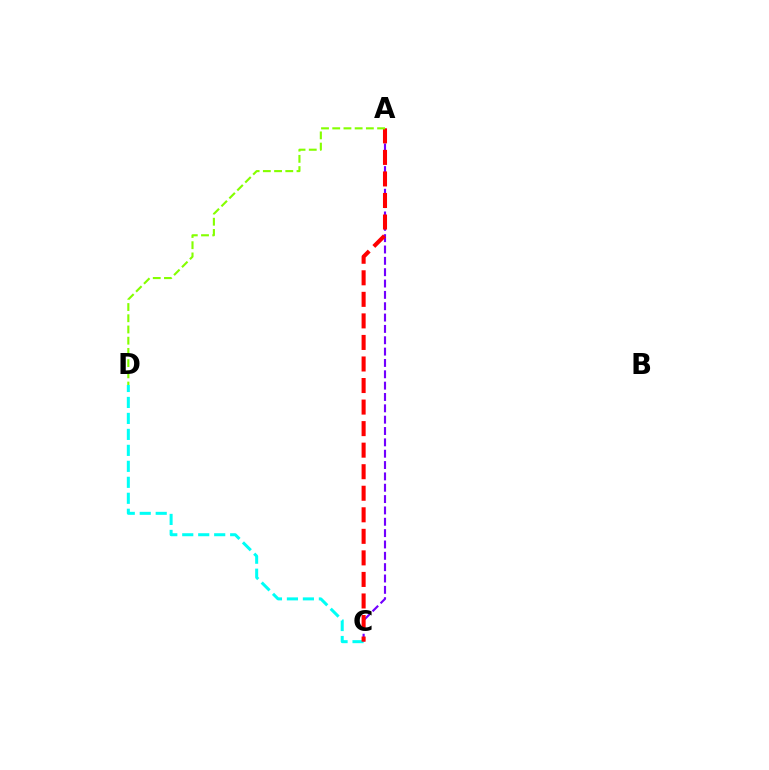{('A', 'C'): [{'color': '#7200ff', 'line_style': 'dashed', 'thickness': 1.54}, {'color': '#ff0000', 'line_style': 'dashed', 'thickness': 2.93}], ('C', 'D'): [{'color': '#00fff6', 'line_style': 'dashed', 'thickness': 2.17}], ('A', 'D'): [{'color': '#84ff00', 'line_style': 'dashed', 'thickness': 1.52}]}